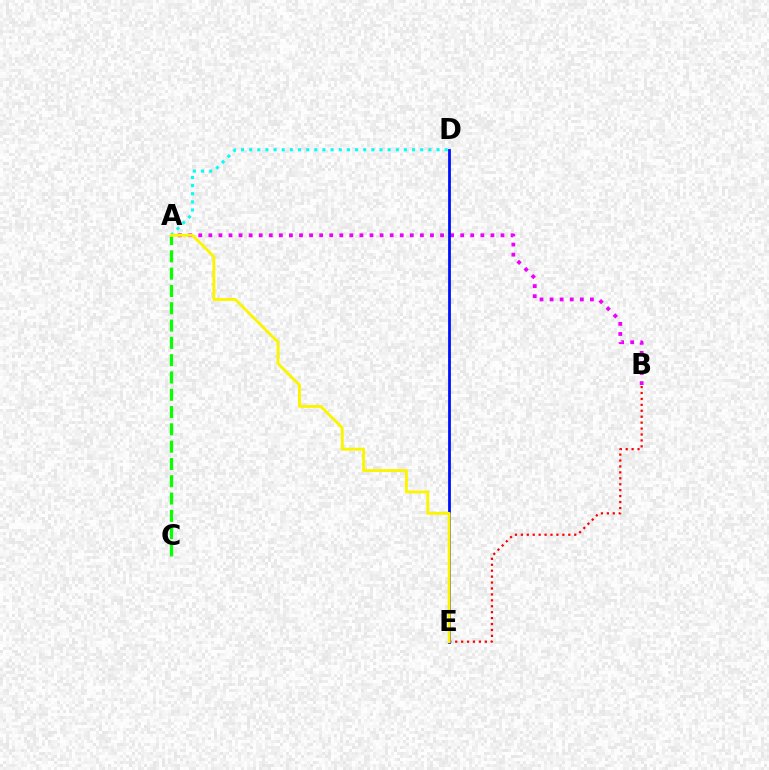{('A', 'B'): [{'color': '#ee00ff', 'line_style': 'dotted', 'thickness': 2.74}], ('A', 'C'): [{'color': '#08ff00', 'line_style': 'dashed', 'thickness': 2.35}], ('A', 'D'): [{'color': '#00fff6', 'line_style': 'dotted', 'thickness': 2.21}], ('B', 'E'): [{'color': '#ff0000', 'line_style': 'dotted', 'thickness': 1.61}], ('D', 'E'): [{'color': '#0010ff', 'line_style': 'solid', 'thickness': 2.0}], ('A', 'E'): [{'color': '#fcf500', 'line_style': 'solid', 'thickness': 2.07}]}